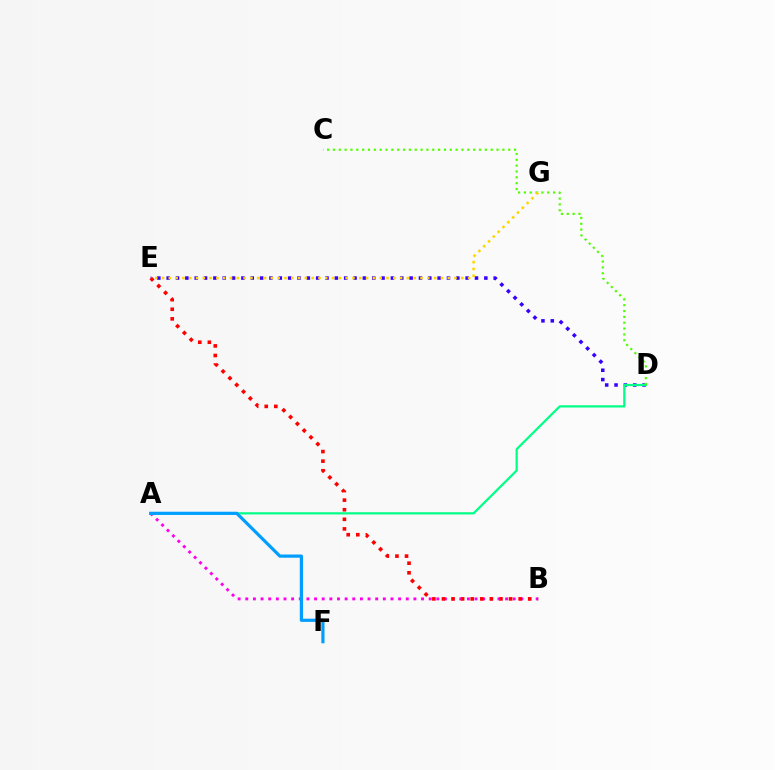{('D', 'E'): [{'color': '#3700ff', 'line_style': 'dotted', 'thickness': 2.54}], ('A', 'B'): [{'color': '#ff00ed', 'line_style': 'dotted', 'thickness': 2.08}], ('A', 'D'): [{'color': '#00ff86', 'line_style': 'solid', 'thickness': 1.6}], ('C', 'D'): [{'color': '#4fff00', 'line_style': 'dotted', 'thickness': 1.59}], ('A', 'F'): [{'color': '#009eff', 'line_style': 'solid', 'thickness': 2.3}], ('E', 'G'): [{'color': '#ffd500', 'line_style': 'dotted', 'thickness': 1.85}], ('B', 'E'): [{'color': '#ff0000', 'line_style': 'dotted', 'thickness': 2.61}]}